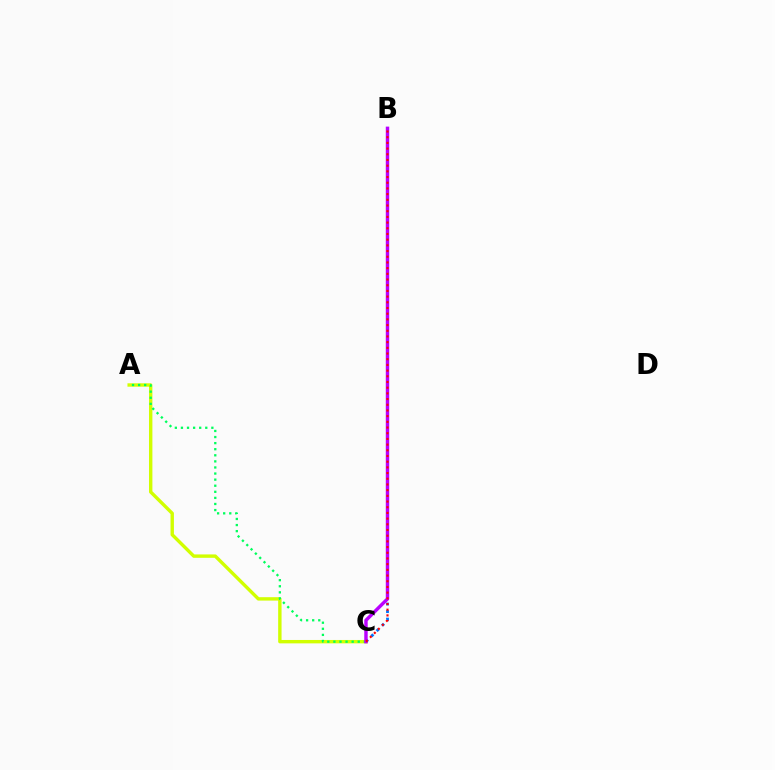{('A', 'C'): [{'color': '#d1ff00', 'line_style': 'solid', 'thickness': 2.44}, {'color': '#00ff5c', 'line_style': 'dotted', 'thickness': 1.65}], ('B', 'C'): [{'color': '#0074ff', 'line_style': 'dotted', 'thickness': 2.04}, {'color': '#b900ff', 'line_style': 'solid', 'thickness': 2.46}, {'color': '#ff0000', 'line_style': 'dotted', 'thickness': 1.55}]}